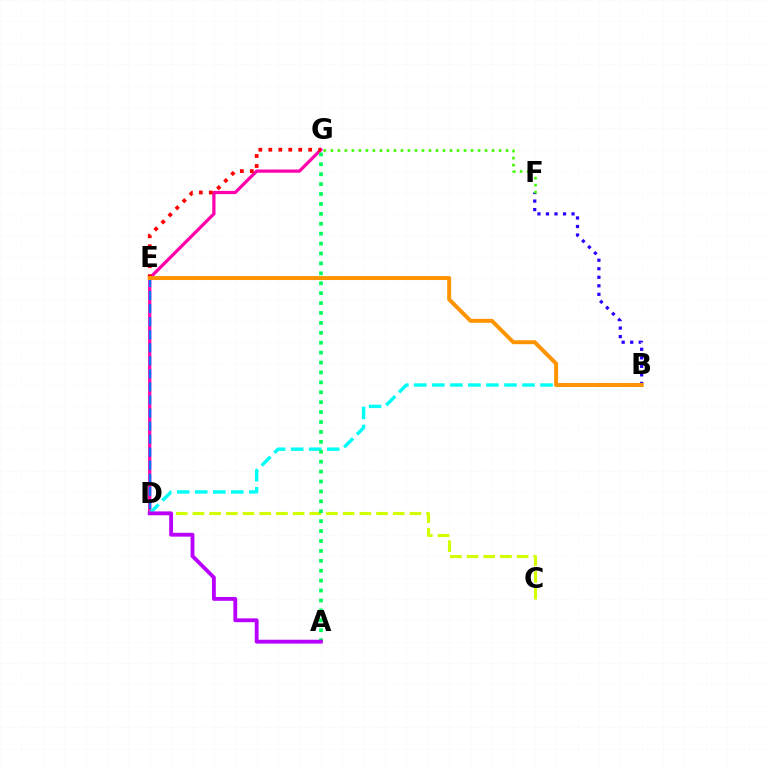{('B', 'F'): [{'color': '#2500ff', 'line_style': 'dotted', 'thickness': 2.32}], ('D', 'G'): [{'color': '#ff00ac', 'line_style': 'solid', 'thickness': 2.33}], ('F', 'G'): [{'color': '#3dff00', 'line_style': 'dotted', 'thickness': 1.9}], ('B', 'D'): [{'color': '#00fff6', 'line_style': 'dashed', 'thickness': 2.45}], ('C', 'D'): [{'color': '#d1ff00', 'line_style': 'dashed', 'thickness': 2.27}], ('D', 'E'): [{'color': '#0074ff', 'line_style': 'dashed', 'thickness': 1.77}], ('A', 'G'): [{'color': '#00ff5c', 'line_style': 'dotted', 'thickness': 2.69}], ('E', 'G'): [{'color': '#ff0000', 'line_style': 'dotted', 'thickness': 2.71}], ('B', 'E'): [{'color': '#ff9400', 'line_style': 'solid', 'thickness': 2.84}], ('A', 'D'): [{'color': '#b900ff', 'line_style': 'solid', 'thickness': 2.76}]}